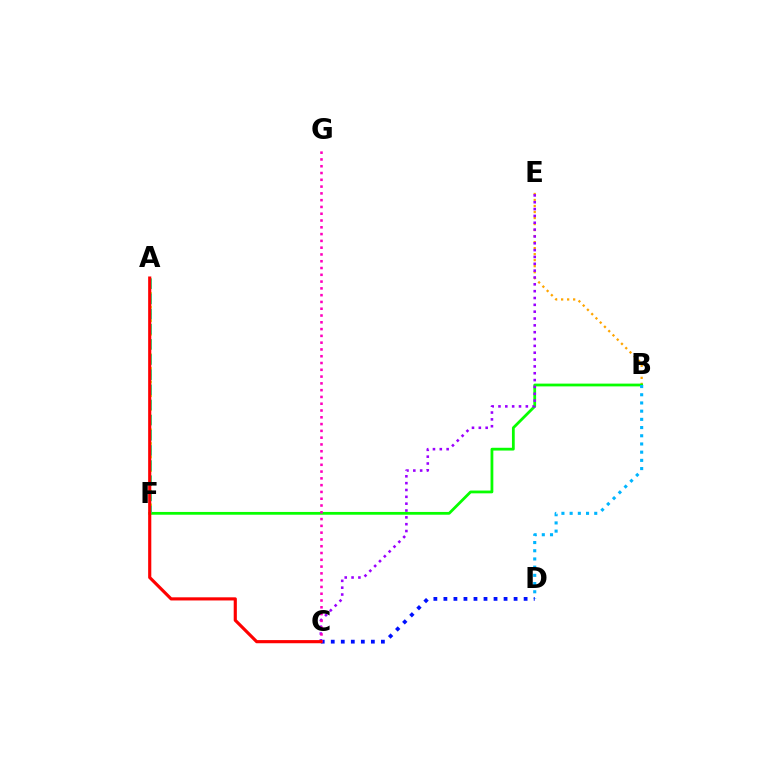{('B', 'E'): [{'color': '#ffa500', 'line_style': 'dotted', 'thickness': 1.63}], ('B', 'F'): [{'color': '#08ff00', 'line_style': 'solid', 'thickness': 2.0}], ('C', 'E'): [{'color': '#9b00ff', 'line_style': 'dotted', 'thickness': 1.86}], ('A', 'F'): [{'color': '#b3ff00', 'line_style': 'dotted', 'thickness': 1.85}, {'color': '#00ff9d', 'line_style': 'dashed', 'thickness': 2.06}], ('B', 'D'): [{'color': '#00b5ff', 'line_style': 'dotted', 'thickness': 2.23}], ('C', 'D'): [{'color': '#0010ff', 'line_style': 'dotted', 'thickness': 2.72}], ('C', 'G'): [{'color': '#ff00bd', 'line_style': 'dotted', 'thickness': 1.84}], ('A', 'C'): [{'color': '#ff0000', 'line_style': 'solid', 'thickness': 2.27}]}